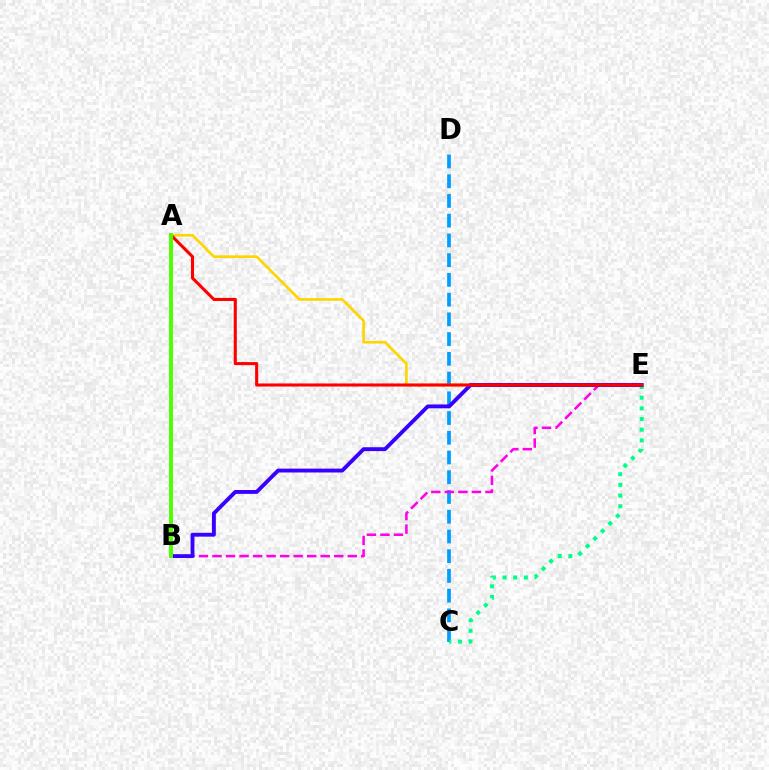{('C', 'D'): [{'color': '#009eff', 'line_style': 'dashed', 'thickness': 2.68}], ('C', 'E'): [{'color': '#00ff86', 'line_style': 'dotted', 'thickness': 2.9}], ('A', 'E'): [{'color': '#ffd500', 'line_style': 'solid', 'thickness': 1.92}, {'color': '#ff0000', 'line_style': 'solid', 'thickness': 2.21}], ('B', 'E'): [{'color': '#ff00ed', 'line_style': 'dashed', 'thickness': 1.84}, {'color': '#3700ff', 'line_style': 'solid', 'thickness': 2.78}], ('A', 'B'): [{'color': '#4fff00', 'line_style': 'solid', 'thickness': 2.84}]}